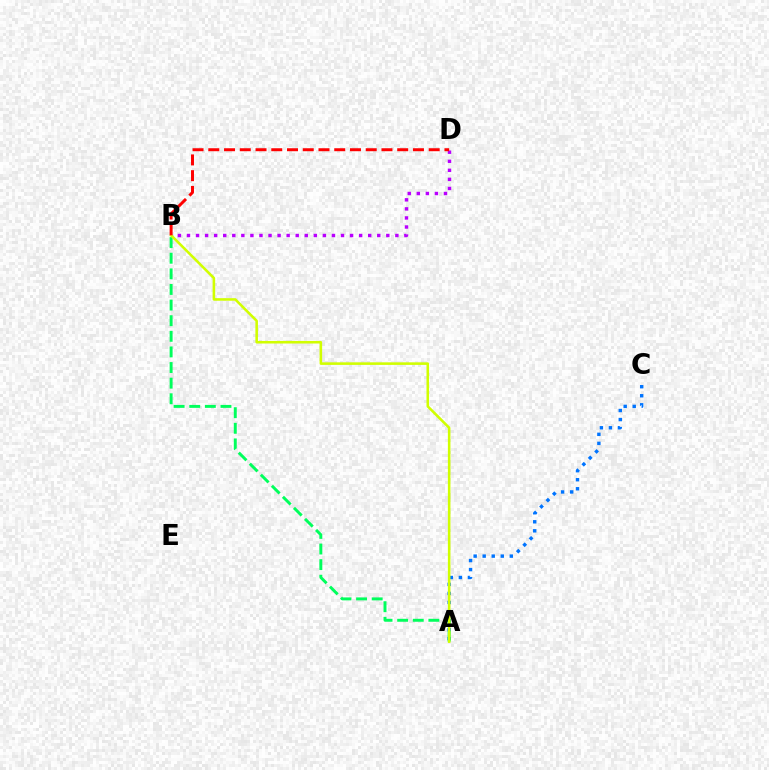{('B', 'D'): [{'color': '#b900ff', 'line_style': 'dotted', 'thickness': 2.46}, {'color': '#ff0000', 'line_style': 'dashed', 'thickness': 2.14}], ('A', 'C'): [{'color': '#0074ff', 'line_style': 'dotted', 'thickness': 2.46}], ('A', 'B'): [{'color': '#00ff5c', 'line_style': 'dashed', 'thickness': 2.12}, {'color': '#d1ff00', 'line_style': 'solid', 'thickness': 1.85}]}